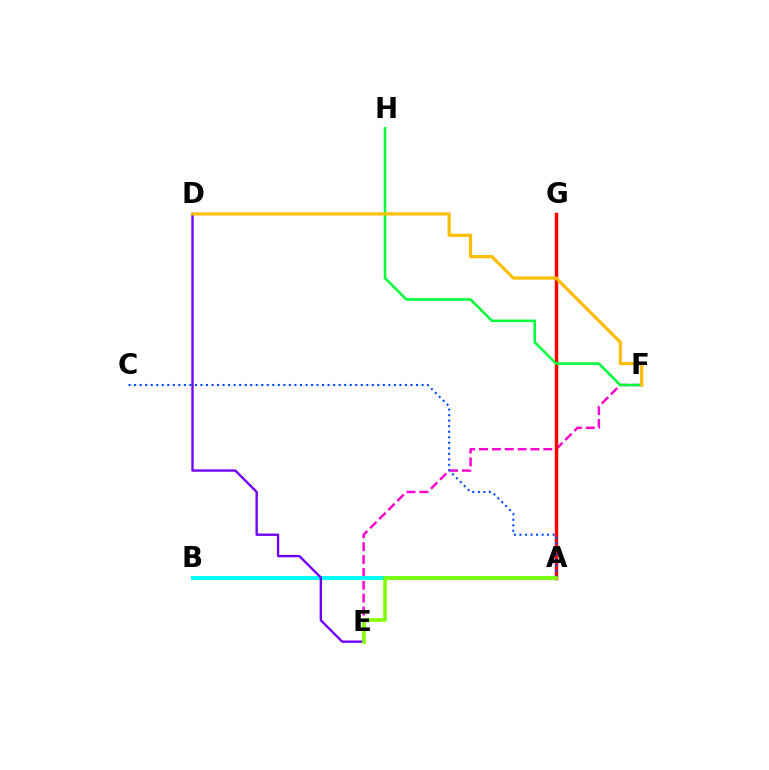{('E', 'F'): [{'color': '#ff00cf', 'line_style': 'dashed', 'thickness': 1.75}], ('A', 'B'): [{'color': '#00fff6', 'line_style': 'solid', 'thickness': 2.8}], ('D', 'E'): [{'color': '#7200ff', 'line_style': 'solid', 'thickness': 1.7}], ('A', 'G'): [{'color': '#ff0000', 'line_style': 'solid', 'thickness': 2.49}], ('F', 'H'): [{'color': '#00ff39', 'line_style': 'solid', 'thickness': 1.83}], ('A', 'C'): [{'color': '#004bff', 'line_style': 'dotted', 'thickness': 1.5}], ('A', 'E'): [{'color': '#84ff00', 'line_style': 'solid', 'thickness': 2.61}], ('D', 'F'): [{'color': '#ffbd00', 'line_style': 'solid', 'thickness': 2.3}]}